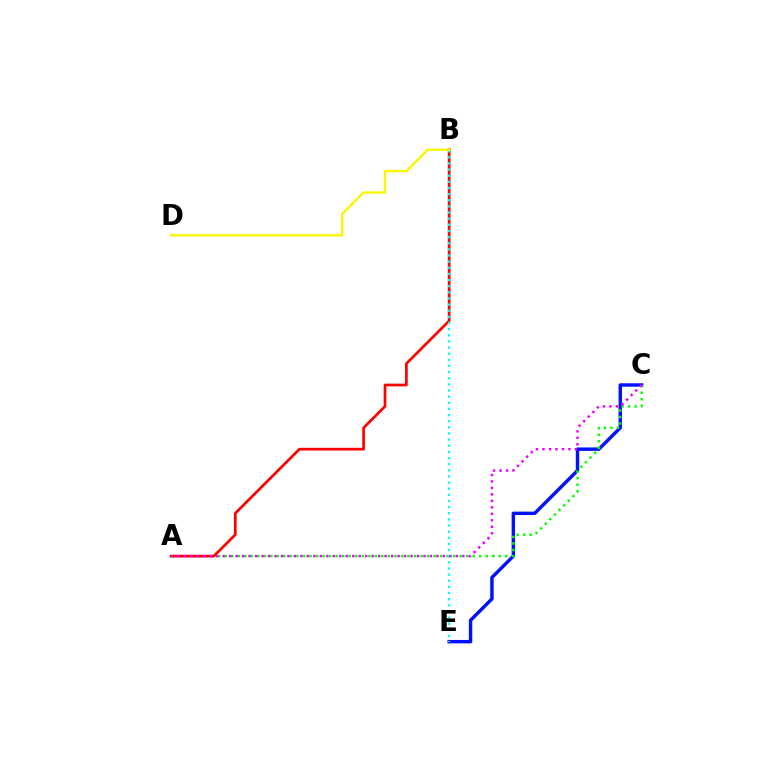{('C', 'E'): [{'color': '#0010ff', 'line_style': 'solid', 'thickness': 2.46}], ('A', 'C'): [{'color': '#08ff00', 'line_style': 'dotted', 'thickness': 1.77}, {'color': '#ee00ff', 'line_style': 'dotted', 'thickness': 1.76}], ('A', 'B'): [{'color': '#ff0000', 'line_style': 'solid', 'thickness': 1.95}], ('B', 'E'): [{'color': '#00fff6', 'line_style': 'dotted', 'thickness': 1.67}], ('B', 'D'): [{'color': '#fcf500', 'line_style': 'solid', 'thickness': 1.7}]}